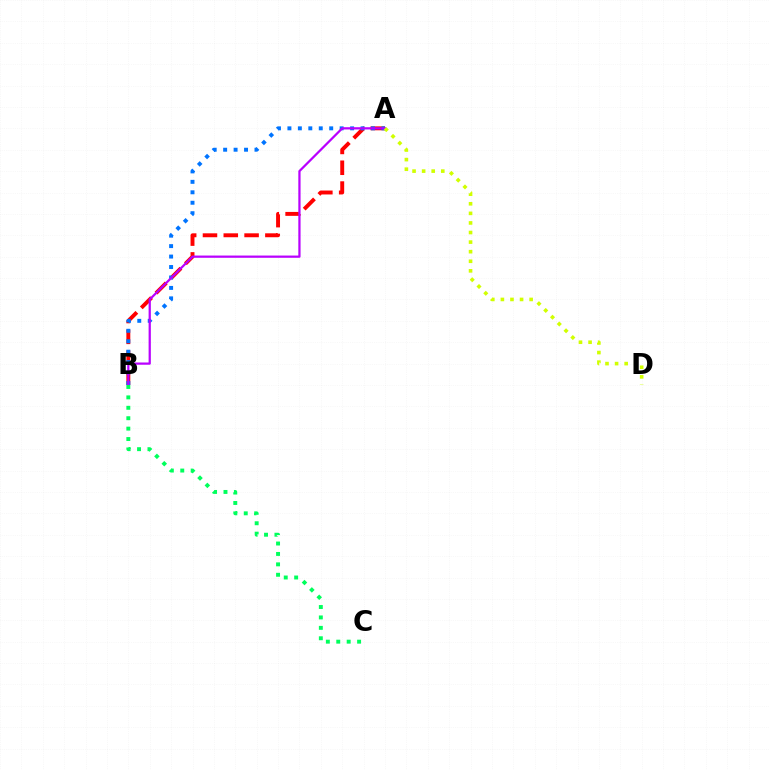{('A', 'B'): [{'color': '#ff0000', 'line_style': 'dashed', 'thickness': 2.83}, {'color': '#0074ff', 'line_style': 'dotted', 'thickness': 2.84}, {'color': '#b900ff', 'line_style': 'solid', 'thickness': 1.61}], ('A', 'D'): [{'color': '#d1ff00', 'line_style': 'dotted', 'thickness': 2.6}], ('B', 'C'): [{'color': '#00ff5c', 'line_style': 'dotted', 'thickness': 2.83}]}